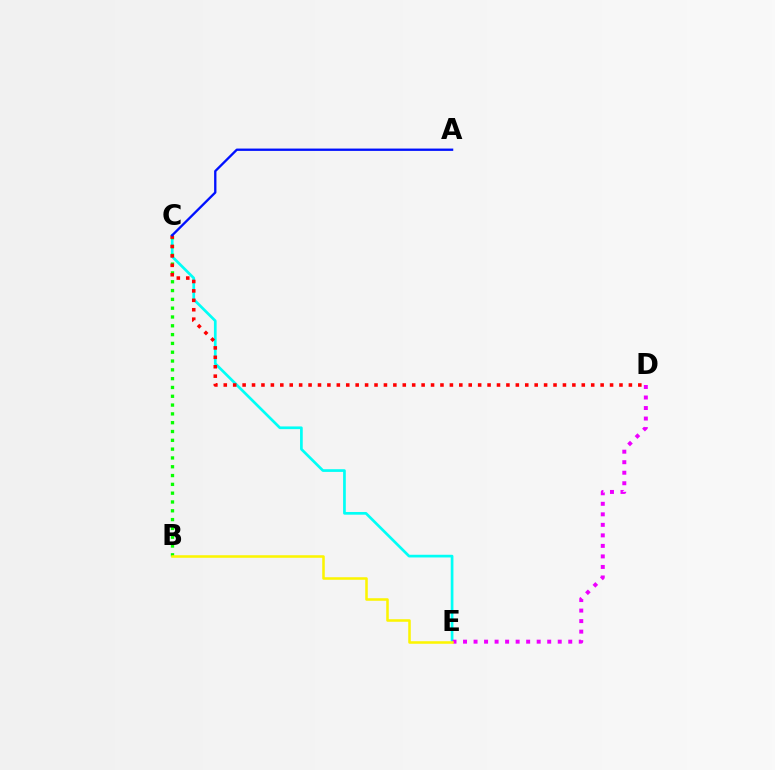{('C', 'E'): [{'color': '#00fff6', 'line_style': 'solid', 'thickness': 1.94}], ('B', 'C'): [{'color': '#08ff00', 'line_style': 'dotted', 'thickness': 2.39}], ('D', 'E'): [{'color': '#ee00ff', 'line_style': 'dotted', 'thickness': 2.86}], ('C', 'D'): [{'color': '#ff0000', 'line_style': 'dotted', 'thickness': 2.56}], ('A', 'C'): [{'color': '#0010ff', 'line_style': 'solid', 'thickness': 1.68}], ('B', 'E'): [{'color': '#fcf500', 'line_style': 'solid', 'thickness': 1.83}]}